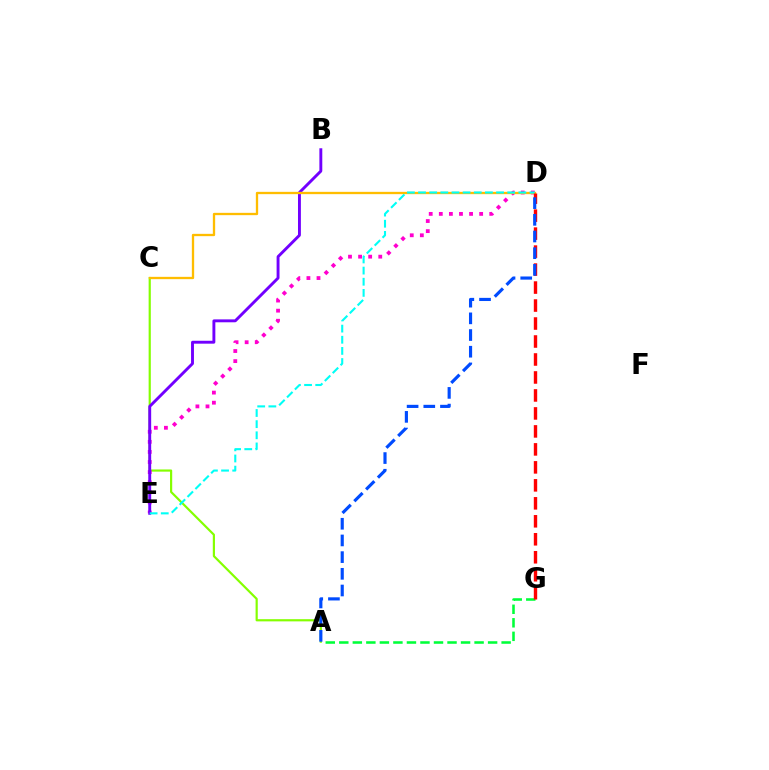{('A', 'C'): [{'color': '#84ff00', 'line_style': 'solid', 'thickness': 1.57}], ('D', 'E'): [{'color': '#ff00cf', 'line_style': 'dotted', 'thickness': 2.74}, {'color': '#00fff6', 'line_style': 'dashed', 'thickness': 1.51}], ('A', 'G'): [{'color': '#00ff39', 'line_style': 'dashed', 'thickness': 1.84}], ('B', 'E'): [{'color': '#7200ff', 'line_style': 'solid', 'thickness': 2.09}], ('C', 'D'): [{'color': '#ffbd00', 'line_style': 'solid', 'thickness': 1.66}], ('D', 'G'): [{'color': '#ff0000', 'line_style': 'dashed', 'thickness': 2.44}], ('A', 'D'): [{'color': '#004bff', 'line_style': 'dashed', 'thickness': 2.27}]}